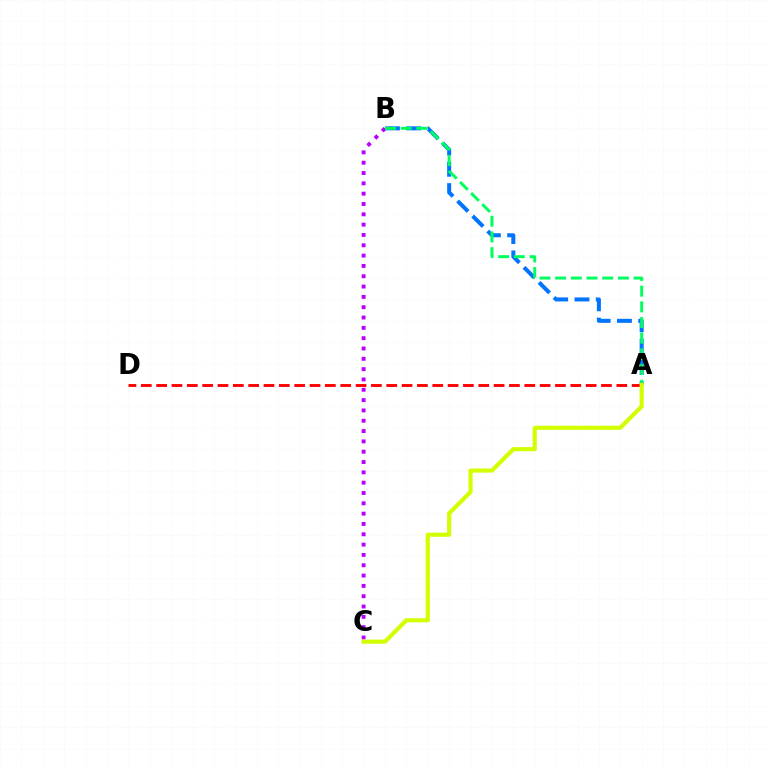{('B', 'C'): [{'color': '#b900ff', 'line_style': 'dotted', 'thickness': 2.8}], ('A', 'B'): [{'color': '#0074ff', 'line_style': 'dashed', 'thickness': 2.89}, {'color': '#00ff5c', 'line_style': 'dashed', 'thickness': 2.13}], ('A', 'D'): [{'color': '#ff0000', 'line_style': 'dashed', 'thickness': 2.08}], ('A', 'C'): [{'color': '#d1ff00', 'line_style': 'solid', 'thickness': 2.98}]}